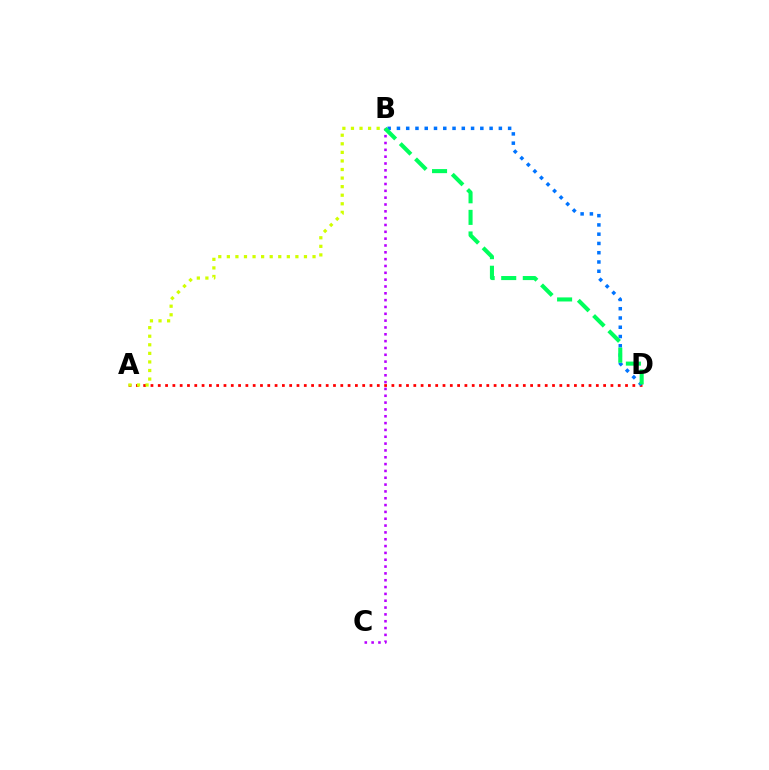{('A', 'D'): [{'color': '#ff0000', 'line_style': 'dotted', 'thickness': 1.98}], ('B', 'C'): [{'color': '#b900ff', 'line_style': 'dotted', 'thickness': 1.86}], ('A', 'B'): [{'color': '#d1ff00', 'line_style': 'dotted', 'thickness': 2.33}], ('B', 'D'): [{'color': '#0074ff', 'line_style': 'dotted', 'thickness': 2.52}, {'color': '#00ff5c', 'line_style': 'dashed', 'thickness': 2.93}]}